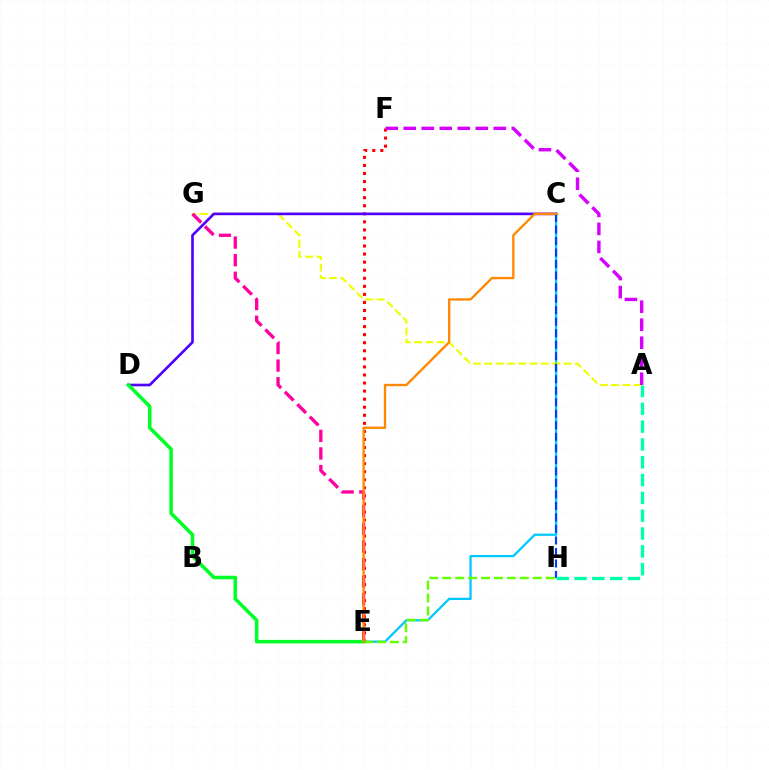{('C', 'E'): [{'color': '#00c7ff', 'line_style': 'solid', 'thickness': 1.63}, {'color': '#ff8800', 'line_style': 'solid', 'thickness': 1.69}], ('A', 'G'): [{'color': '#eeff00', 'line_style': 'dashed', 'thickness': 1.54}], ('E', 'F'): [{'color': '#ff0000', 'line_style': 'dotted', 'thickness': 2.19}], ('E', 'H'): [{'color': '#66ff00', 'line_style': 'dashed', 'thickness': 1.76}], ('C', 'H'): [{'color': '#003fff', 'line_style': 'dashed', 'thickness': 1.56}], ('E', 'G'): [{'color': '#ff00a0', 'line_style': 'dashed', 'thickness': 2.39}], ('A', 'F'): [{'color': '#d600ff', 'line_style': 'dashed', 'thickness': 2.45}], ('A', 'H'): [{'color': '#00ffaf', 'line_style': 'dashed', 'thickness': 2.42}], ('C', 'D'): [{'color': '#4f00ff', 'line_style': 'solid', 'thickness': 1.91}], ('D', 'E'): [{'color': '#00ff27', 'line_style': 'solid', 'thickness': 2.55}]}